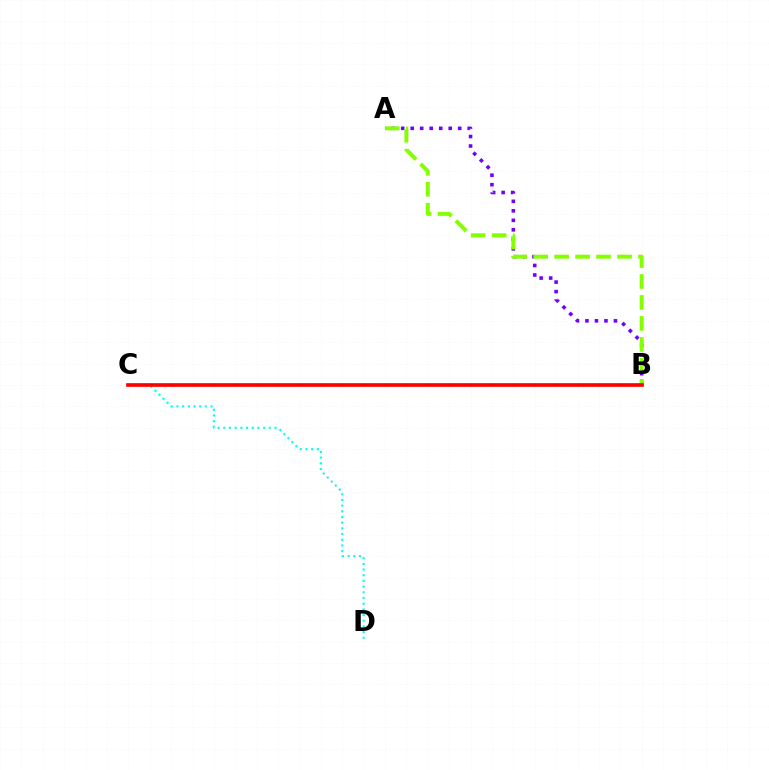{('A', 'B'): [{'color': '#7200ff', 'line_style': 'dotted', 'thickness': 2.58}, {'color': '#84ff00', 'line_style': 'dashed', 'thickness': 2.85}], ('C', 'D'): [{'color': '#00fff6', 'line_style': 'dotted', 'thickness': 1.55}], ('B', 'C'): [{'color': '#ff0000', 'line_style': 'solid', 'thickness': 2.64}]}